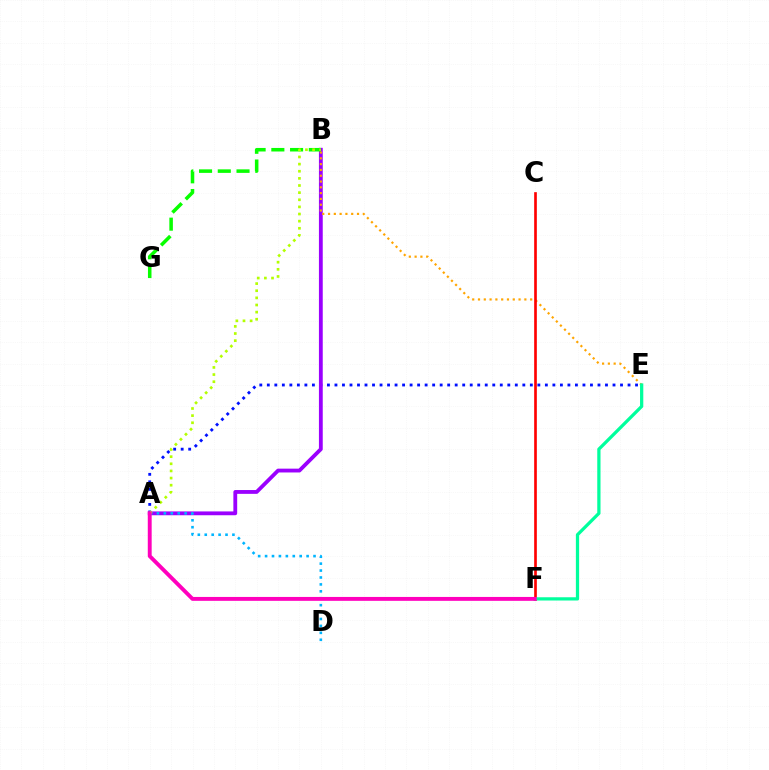{('A', 'E'): [{'color': '#0010ff', 'line_style': 'dotted', 'thickness': 2.04}], ('A', 'B'): [{'color': '#9b00ff', 'line_style': 'solid', 'thickness': 2.75}, {'color': '#b3ff00', 'line_style': 'dotted', 'thickness': 1.94}], ('B', 'E'): [{'color': '#ffa500', 'line_style': 'dotted', 'thickness': 1.57}], ('C', 'F'): [{'color': '#ff0000', 'line_style': 'solid', 'thickness': 1.92}], ('E', 'F'): [{'color': '#00ff9d', 'line_style': 'solid', 'thickness': 2.34}], ('A', 'D'): [{'color': '#00b5ff', 'line_style': 'dotted', 'thickness': 1.88}], ('B', 'G'): [{'color': '#08ff00', 'line_style': 'dashed', 'thickness': 2.55}], ('A', 'F'): [{'color': '#ff00bd', 'line_style': 'solid', 'thickness': 2.8}]}